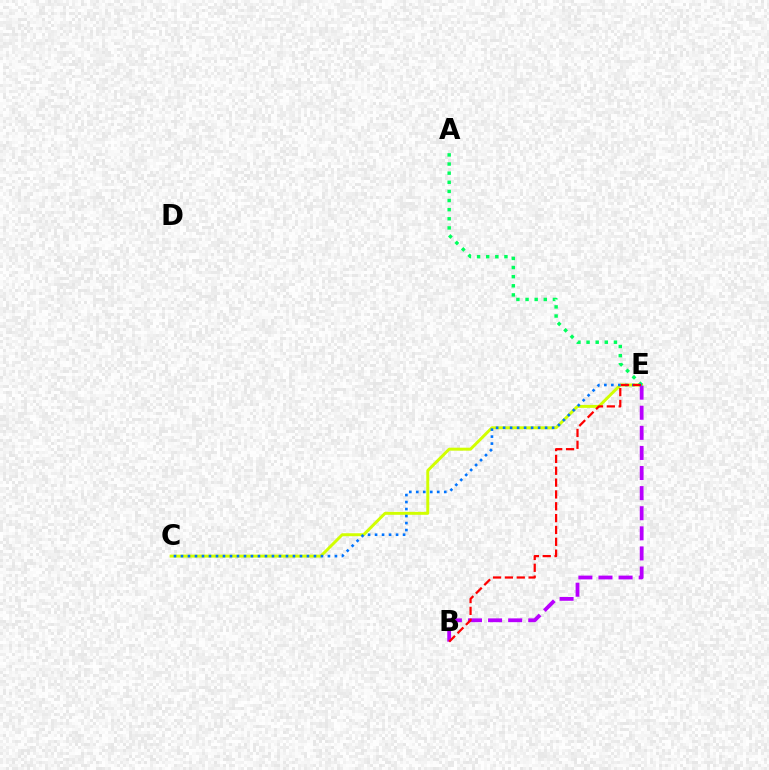{('C', 'E'): [{'color': '#d1ff00', 'line_style': 'solid', 'thickness': 2.12}, {'color': '#0074ff', 'line_style': 'dotted', 'thickness': 1.9}], ('B', 'E'): [{'color': '#b900ff', 'line_style': 'dashed', 'thickness': 2.73}, {'color': '#ff0000', 'line_style': 'dashed', 'thickness': 1.61}], ('A', 'E'): [{'color': '#00ff5c', 'line_style': 'dotted', 'thickness': 2.48}]}